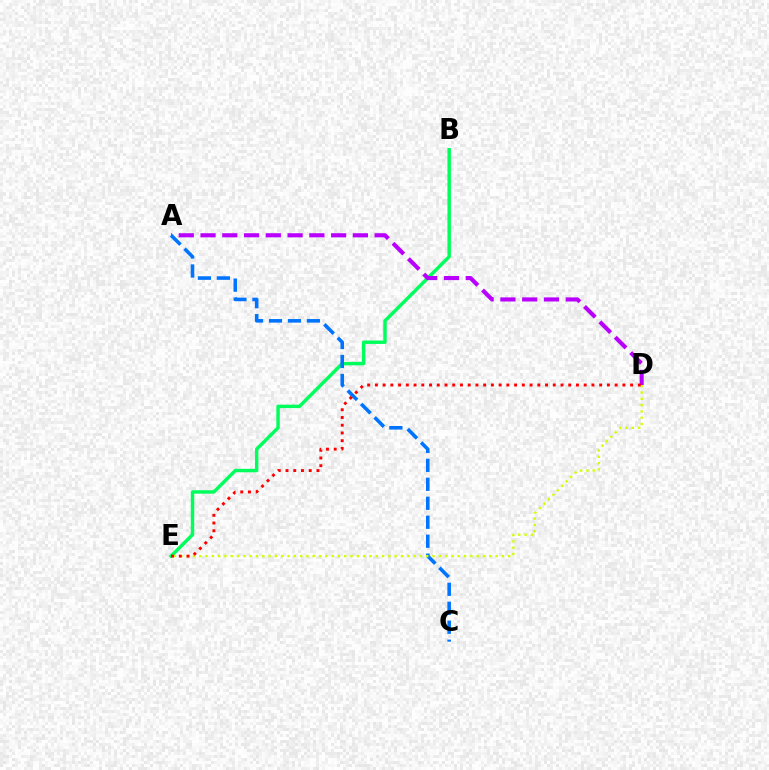{('B', 'E'): [{'color': '#00ff5c', 'line_style': 'solid', 'thickness': 2.48}], ('A', 'D'): [{'color': '#b900ff', 'line_style': 'dashed', 'thickness': 2.96}], ('A', 'C'): [{'color': '#0074ff', 'line_style': 'dashed', 'thickness': 2.58}], ('D', 'E'): [{'color': '#d1ff00', 'line_style': 'dotted', 'thickness': 1.71}, {'color': '#ff0000', 'line_style': 'dotted', 'thickness': 2.1}]}